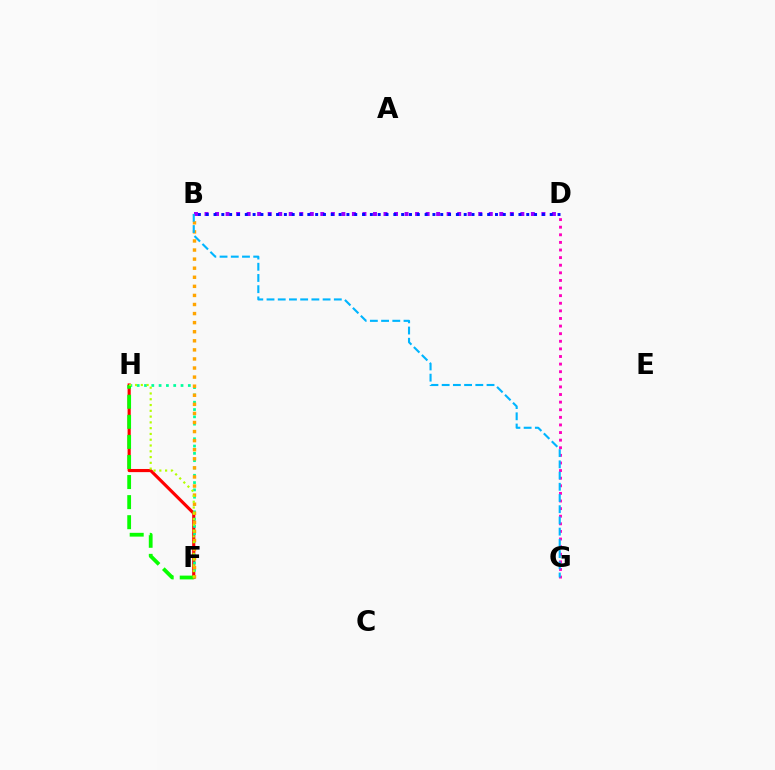{('F', 'H'): [{'color': '#ff0000', 'line_style': 'solid', 'thickness': 2.26}, {'color': '#00ff9d', 'line_style': 'dotted', 'thickness': 1.98}, {'color': '#08ff00', 'line_style': 'dashed', 'thickness': 2.73}, {'color': '#b3ff00', 'line_style': 'dotted', 'thickness': 1.57}], ('D', 'G'): [{'color': '#ff00bd', 'line_style': 'dotted', 'thickness': 2.07}], ('B', 'F'): [{'color': '#ffa500', 'line_style': 'dotted', 'thickness': 2.47}], ('B', 'D'): [{'color': '#9b00ff', 'line_style': 'dotted', 'thickness': 2.86}, {'color': '#0010ff', 'line_style': 'dotted', 'thickness': 2.12}], ('B', 'G'): [{'color': '#00b5ff', 'line_style': 'dashed', 'thickness': 1.52}]}